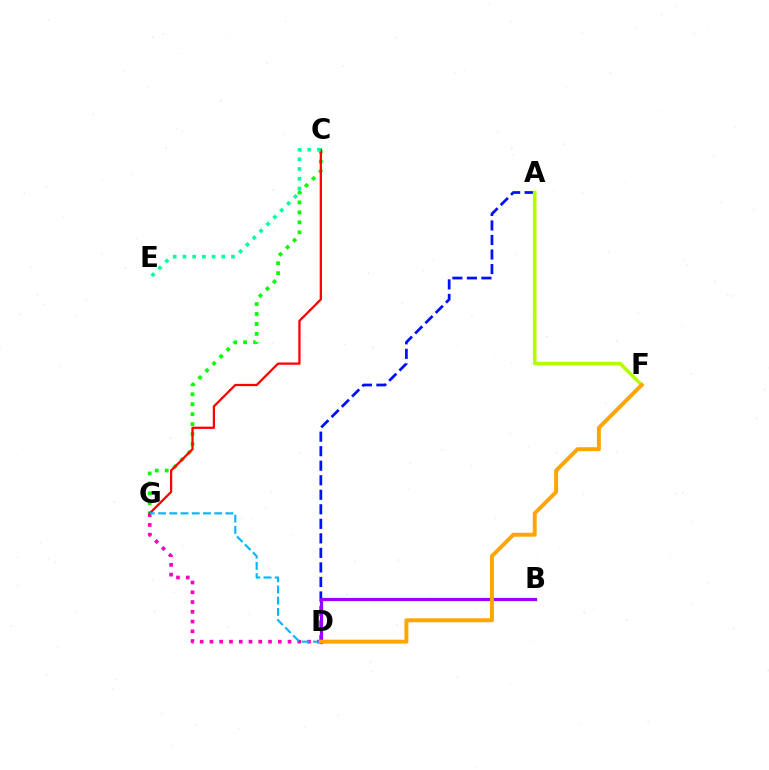{('A', 'D'): [{'color': '#0010ff', 'line_style': 'dashed', 'thickness': 1.97}], ('B', 'D'): [{'color': '#9b00ff', 'line_style': 'solid', 'thickness': 2.31}], ('D', 'G'): [{'color': '#ff00bd', 'line_style': 'dotted', 'thickness': 2.65}, {'color': '#00b5ff', 'line_style': 'dashed', 'thickness': 1.52}], ('C', 'G'): [{'color': '#08ff00', 'line_style': 'dotted', 'thickness': 2.7}, {'color': '#ff0000', 'line_style': 'solid', 'thickness': 1.63}], ('C', 'E'): [{'color': '#00ff9d', 'line_style': 'dotted', 'thickness': 2.64}], ('A', 'F'): [{'color': '#b3ff00', 'line_style': 'solid', 'thickness': 2.61}], ('D', 'F'): [{'color': '#ffa500', 'line_style': 'solid', 'thickness': 2.84}]}